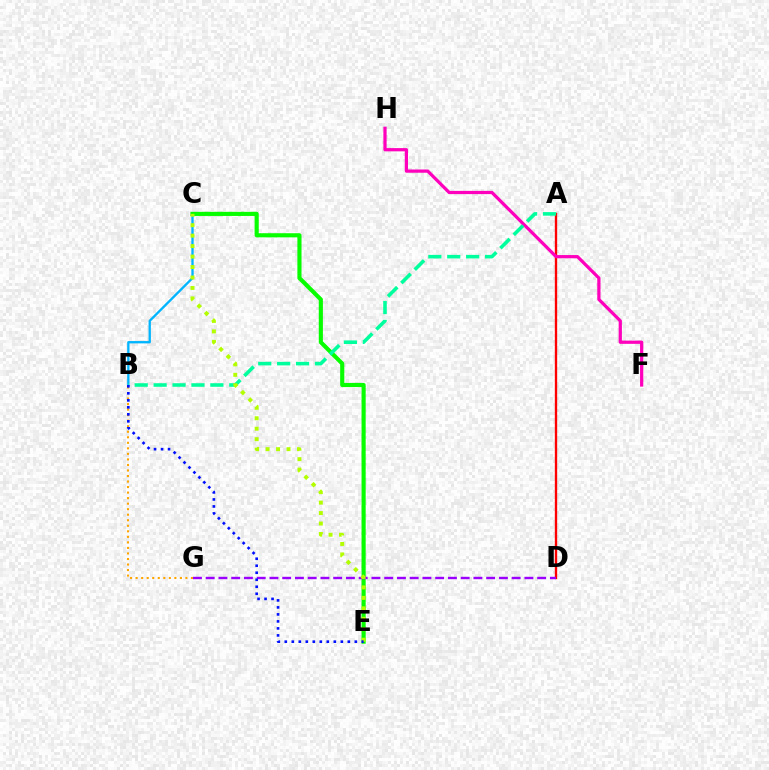{('A', 'D'): [{'color': '#ff0000', 'line_style': 'solid', 'thickness': 1.69}], ('B', 'G'): [{'color': '#ffa500', 'line_style': 'dotted', 'thickness': 1.5}], ('B', 'C'): [{'color': '#00b5ff', 'line_style': 'solid', 'thickness': 1.67}], ('C', 'E'): [{'color': '#08ff00', 'line_style': 'solid', 'thickness': 2.97}, {'color': '#b3ff00', 'line_style': 'dotted', 'thickness': 2.84}], ('F', 'H'): [{'color': '#ff00bd', 'line_style': 'solid', 'thickness': 2.33}], ('D', 'G'): [{'color': '#9b00ff', 'line_style': 'dashed', 'thickness': 1.73}], ('A', 'B'): [{'color': '#00ff9d', 'line_style': 'dashed', 'thickness': 2.57}], ('B', 'E'): [{'color': '#0010ff', 'line_style': 'dotted', 'thickness': 1.9}]}